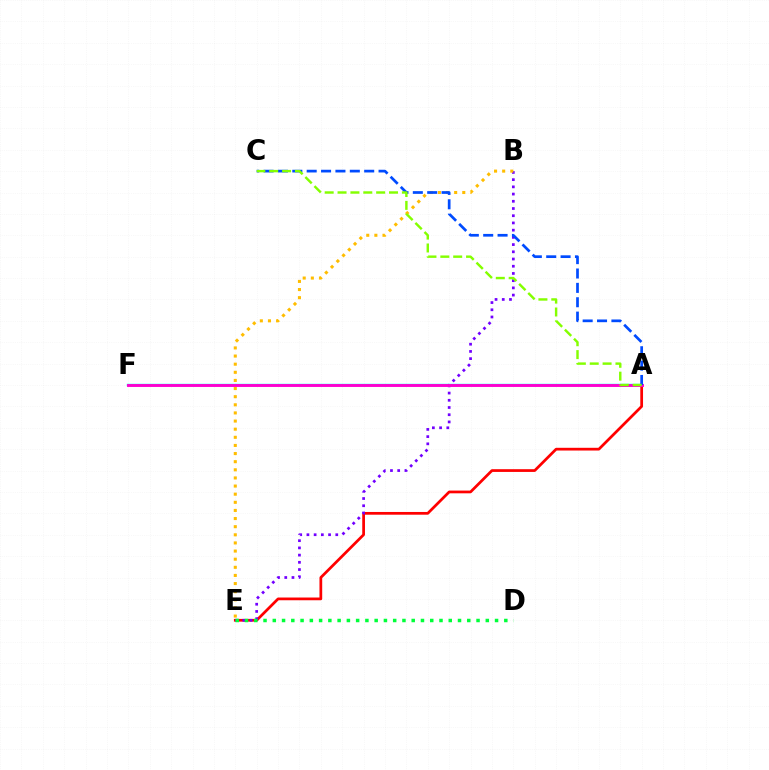{('A', 'F'): [{'color': '#00fff6', 'line_style': 'solid', 'thickness': 1.74}, {'color': '#ff00cf', 'line_style': 'solid', 'thickness': 2.09}], ('A', 'E'): [{'color': '#ff0000', 'line_style': 'solid', 'thickness': 1.97}], ('B', 'E'): [{'color': '#7200ff', 'line_style': 'dotted', 'thickness': 1.96}, {'color': '#ffbd00', 'line_style': 'dotted', 'thickness': 2.21}], ('D', 'E'): [{'color': '#00ff39', 'line_style': 'dotted', 'thickness': 2.52}], ('A', 'C'): [{'color': '#004bff', 'line_style': 'dashed', 'thickness': 1.95}, {'color': '#84ff00', 'line_style': 'dashed', 'thickness': 1.75}]}